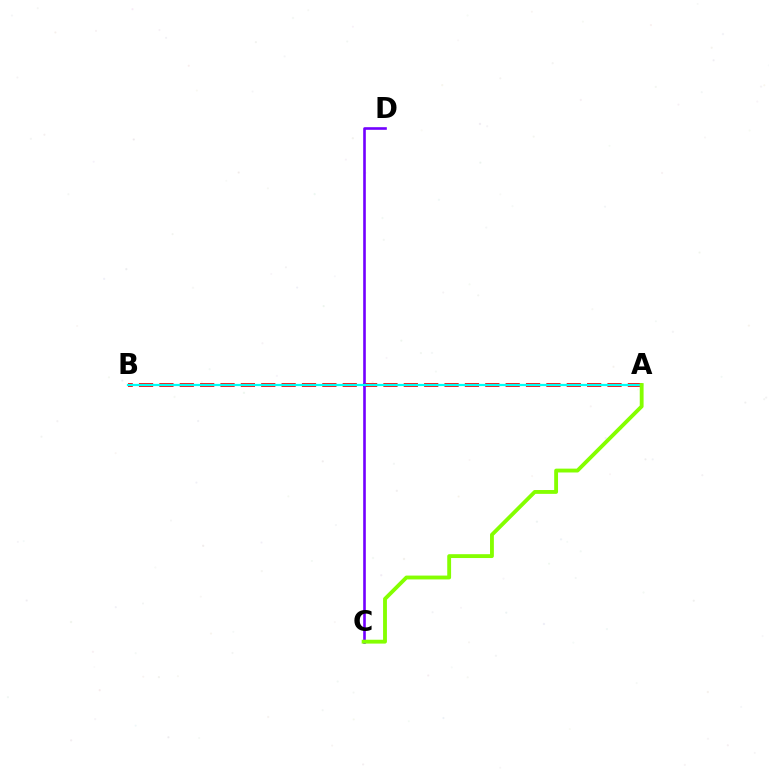{('A', 'B'): [{'color': '#ff0000', 'line_style': 'dashed', 'thickness': 2.77}, {'color': '#00fff6', 'line_style': 'solid', 'thickness': 1.6}], ('C', 'D'): [{'color': '#7200ff', 'line_style': 'solid', 'thickness': 1.88}], ('A', 'C'): [{'color': '#84ff00', 'line_style': 'solid', 'thickness': 2.77}]}